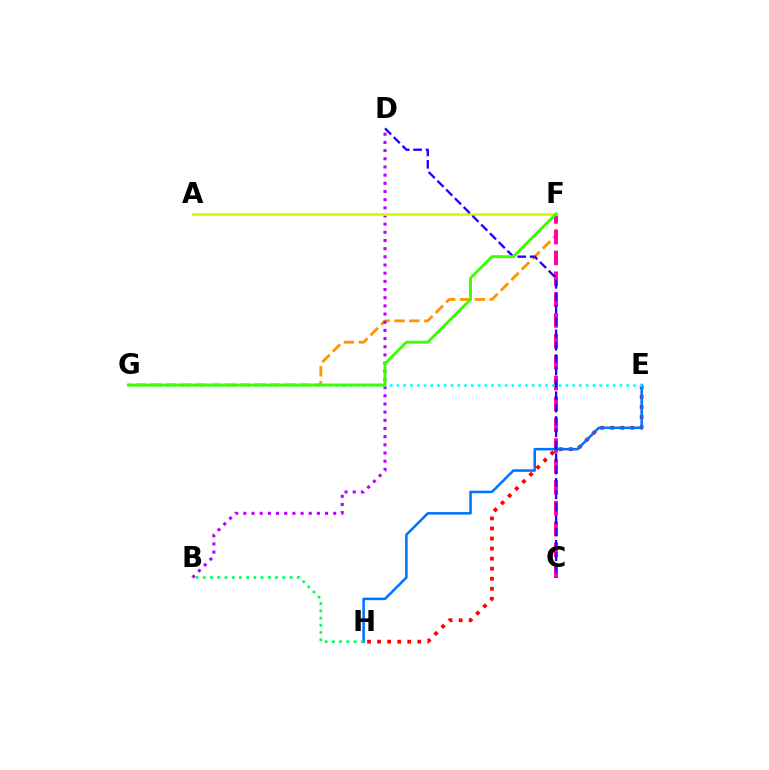{('F', 'G'): [{'color': '#ff9400', 'line_style': 'dashed', 'thickness': 2.02}, {'color': '#3dff00', 'line_style': 'solid', 'thickness': 2.1}], ('B', 'D'): [{'color': '#b900ff', 'line_style': 'dotted', 'thickness': 2.22}], ('C', 'F'): [{'color': '#ff00ac', 'line_style': 'dashed', 'thickness': 2.83}], ('E', 'H'): [{'color': '#ff0000', 'line_style': 'dotted', 'thickness': 2.73}, {'color': '#0074ff', 'line_style': 'solid', 'thickness': 1.85}], ('E', 'G'): [{'color': '#00fff6', 'line_style': 'dotted', 'thickness': 1.84}], ('A', 'F'): [{'color': '#d1ff00', 'line_style': 'solid', 'thickness': 1.98}], ('B', 'H'): [{'color': '#00ff5c', 'line_style': 'dotted', 'thickness': 1.96}], ('C', 'D'): [{'color': '#2500ff', 'line_style': 'dashed', 'thickness': 1.68}]}